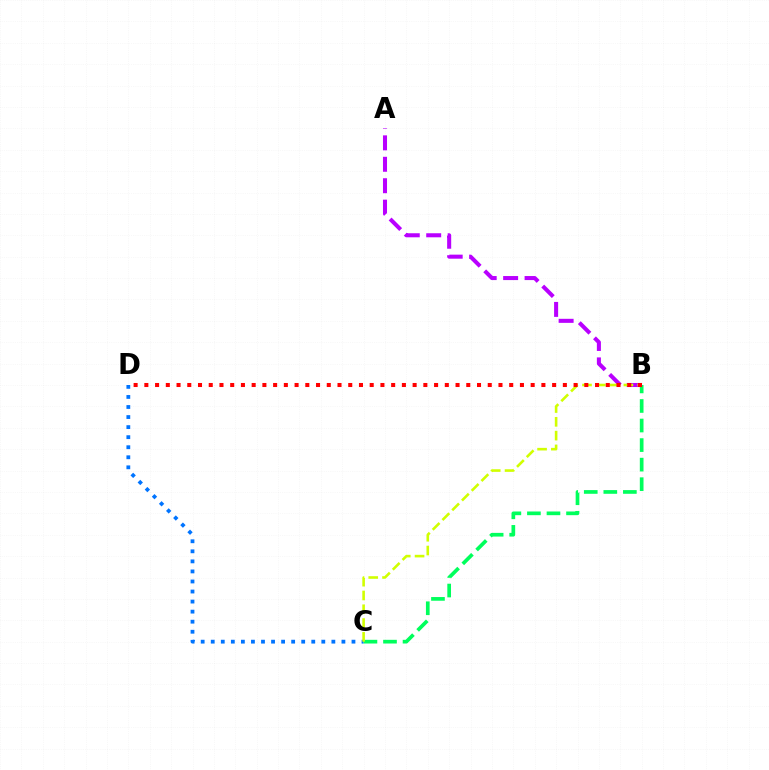{('A', 'B'): [{'color': '#b900ff', 'line_style': 'dashed', 'thickness': 2.91}], ('C', 'D'): [{'color': '#0074ff', 'line_style': 'dotted', 'thickness': 2.73}], ('B', 'C'): [{'color': '#00ff5c', 'line_style': 'dashed', 'thickness': 2.66}, {'color': '#d1ff00', 'line_style': 'dashed', 'thickness': 1.87}], ('B', 'D'): [{'color': '#ff0000', 'line_style': 'dotted', 'thickness': 2.92}]}